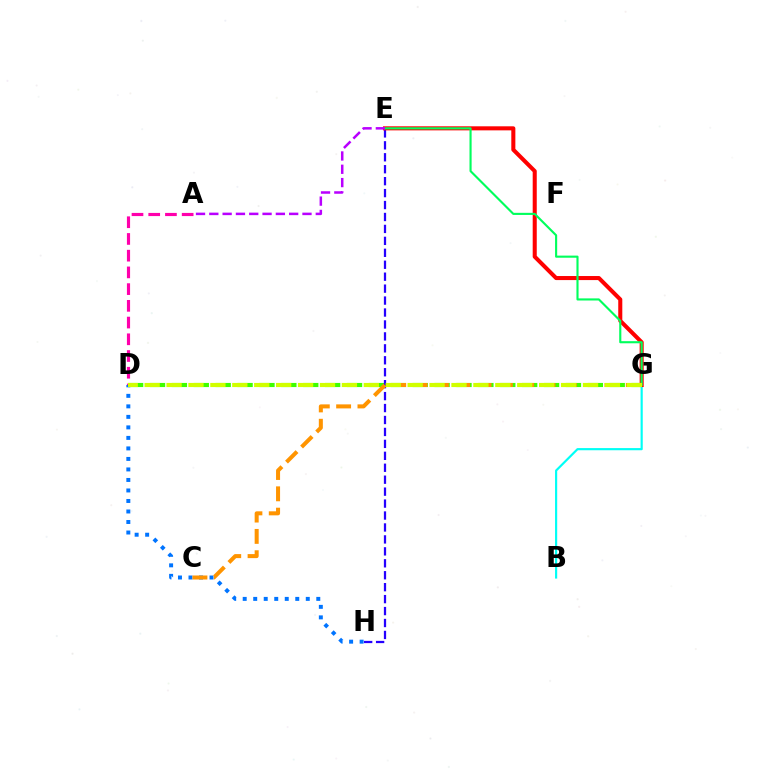{('D', 'G'): [{'color': '#3dff00', 'line_style': 'dashed', 'thickness': 2.97}, {'color': '#d1ff00', 'line_style': 'dashed', 'thickness': 2.98}], ('B', 'G'): [{'color': '#00fff6', 'line_style': 'solid', 'thickness': 1.56}], ('A', 'D'): [{'color': '#ff00ac', 'line_style': 'dashed', 'thickness': 2.27}], ('E', 'H'): [{'color': '#2500ff', 'line_style': 'dashed', 'thickness': 1.62}], ('D', 'H'): [{'color': '#0074ff', 'line_style': 'dotted', 'thickness': 2.86}], ('E', 'G'): [{'color': '#ff0000', 'line_style': 'solid', 'thickness': 2.92}, {'color': '#00ff5c', 'line_style': 'solid', 'thickness': 1.53}], ('C', 'G'): [{'color': '#ff9400', 'line_style': 'dashed', 'thickness': 2.9}], ('A', 'E'): [{'color': '#b900ff', 'line_style': 'dashed', 'thickness': 1.81}]}